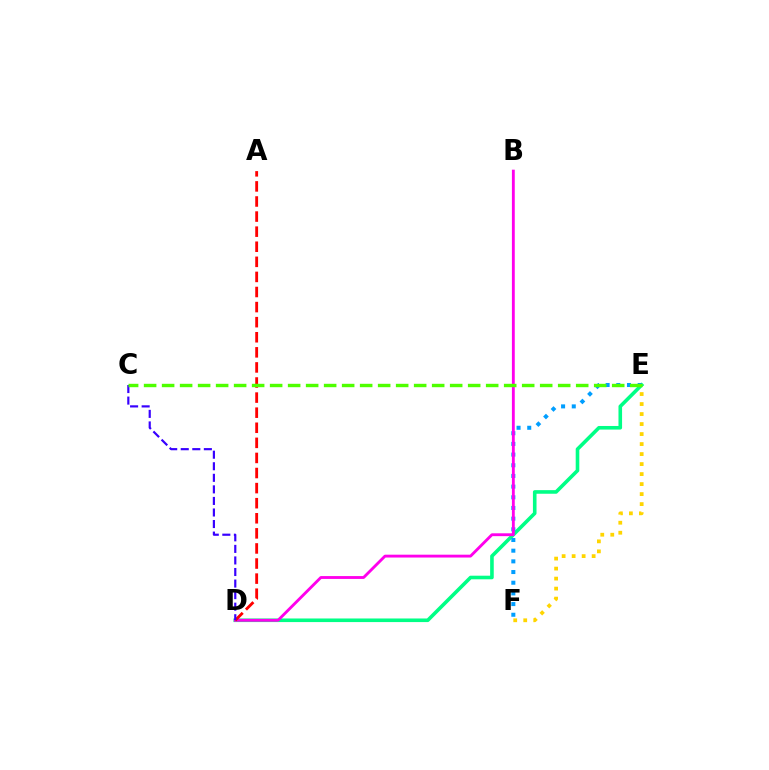{('E', 'F'): [{'color': '#ffd500', 'line_style': 'dotted', 'thickness': 2.72}, {'color': '#009eff', 'line_style': 'dotted', 'thickness': 2.9}], ('D', 'E'): [{'color': '#00ff86', 'line_style': 'solid', 'thickness': 2.59}], ('B', 'D'): [{'color': '#ff00ed', 'line_style': 'solid', 'thickness': 2.05}], ('A', 'D'): [{'color': '#ff0000', 'line_style': 'dashed', 'thickness': 2.05}], ('C', 'D'): [{'color': '#3700ff', 'line_style': 'dashed', 'thickness': 1.57}], ('C', 'E'): [{'color': '#4fff00', 'line_style': 'dashed', 'thickness': 2.45}]}